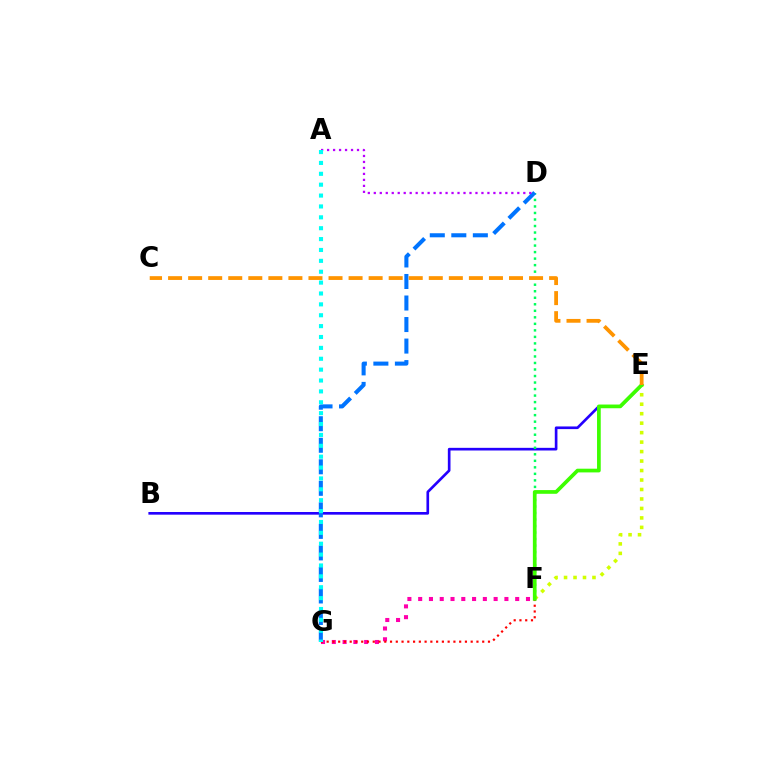{('E', 'F'): [{'color': '#d1ff00', 'line_style': 'dotted', 'thickness': 2.57}, {'color': '#3dff00', 'line_style': 'solid', 'thickness': 2.67}], ('F', 'G'): [{'color': '#ff00ac', 'line_style': 'dotted', 'thickness': 2.93}, {'color': '#ff0000', 'line_style': 'dotted', 'thickness': 1.57}], ('B', 'E'): [{'color': '#2500ff', 'line_style': 'solid', 'thickness': 1.91}], ('D', 'F'): [{'color': '#00ff5c', 'line_style': 'dotted', 'thickness': 1.77}], ('D', 'G'): [{'color': '#0074ff', 'line_style': 'dashed', 'thickness': 2.92}], ('A', 'D'): [{'color': '#b900ff', 'line_style': 'dotted', 'thickness': 1.62}], ('A', 'G'): [{'color': '#00fff6', 'line_style': 'dotted', 'thickness': 2.96}], ('C', 'E'): [{'color': '#ff9400', 'line_style': 'dashed', 'thickness': 2.72}]}